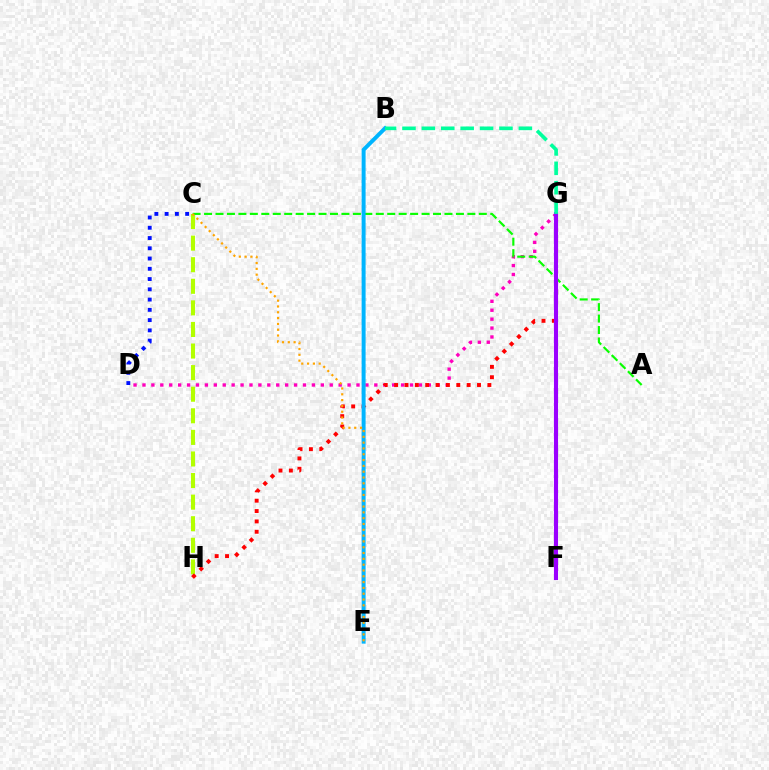{('C', 'H'): [{'color': '#b3ff00', 'line_style': 'dashed', 'thickness': 2.93}], ('D', 'G'): [{'color': '#ff00bd', 'line_style': 'dotted', 'thickness': 2.42}], ('G', 'H'): [{'color': '#ff0000', 'line_style': 'dotted', 'thickness': 2.81}], ('A', 'C'): [{'color': '#08ff00', 'line_style': 'dashed', 'thickness': 1.56}], ('B', 'E'): [{'color': '#00b5ff', 'line_style': 'solid', 'thickness': 2.85}], ('C', 'D'): [{'color': '#0010ff', 'line_style': 'dotted', 'thickness': 2.79}], ('C', 'E'): [{'color': '#ffa500', 'line_style': 'dotted', 'thickness': 1.58}], ('F', 'G'): [{'color': '#9b00ff', 'line_style': 'solid', 'thickness': 2.95}], ('B', 'G'): [{'color': '#00ff9d', 'line_style': 'dashed', 'thickness': 2.64}]}